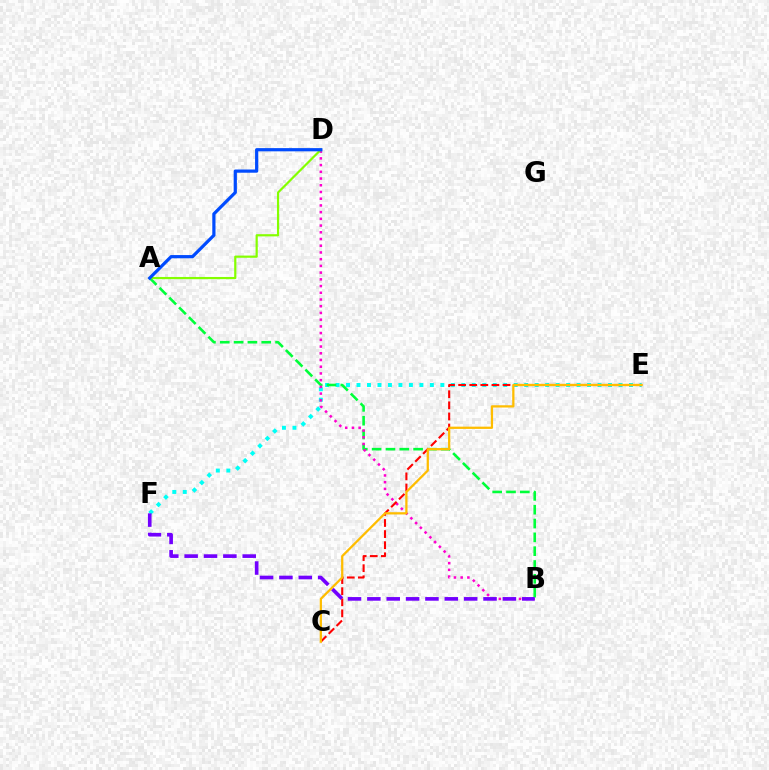{('E', 'F'): [{'color': '#00fff6', 'line_style': 'dotted', 'thickness': 2.85}], ('A', 'B'): [{'color': '#00ff39', 'line_style': 'dashed', 'thickness': 1.88}], ('B', 'D'): [{'color': '#ff00cf', 'line_style': 'dotted', 'thickness': 1.83}], ('A', 'D'): [{'color': '#84ff00', 'line_style': 'solid', 'thickness': 1.58}, {'color': '#004bff', 'line_style': 'solid', 'thickness': 2.31}], ('C', 'E'): [{'color': '#ff0000', 'line_style': 'dashed', 'thickness': 1.51}, {'color': '#ffbd00', 'line_style': 'solid', 'thickness': 1.63}], ('B', 'F'): [{'color': '#7200ff', 'line_style': 'dashed', 'thickness': 2.63}]}